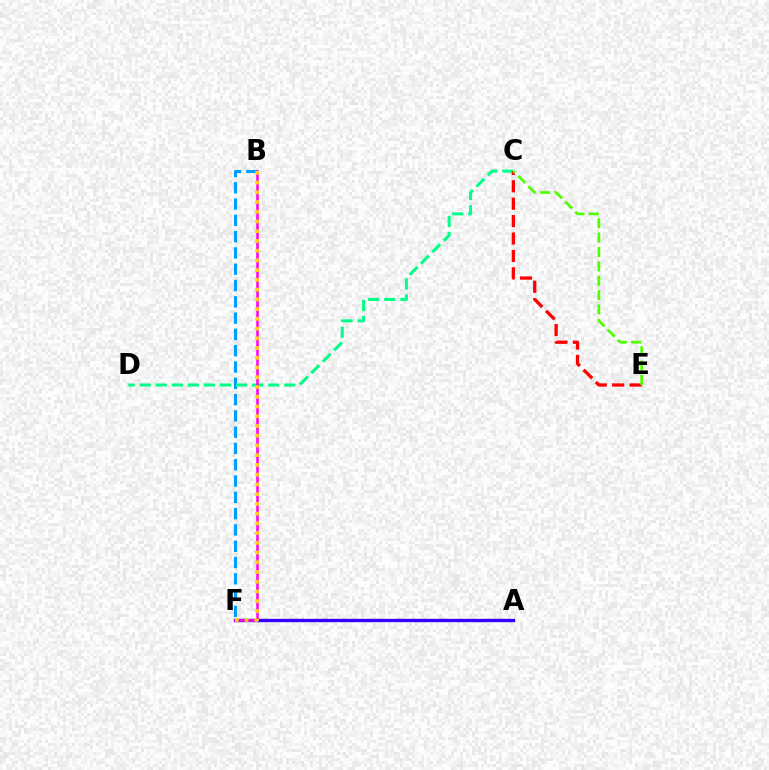{('B', 'F'): [{'color': '#009eff', 'line_style': 'dashed', 'thickness': 2.21}, {'color': '#ff00ed', 'line_style': 'solid', 'thickness': 1.82}, {'color': '#ffd500', 'line_style': 'dotted', 'thickness': 2.65}], ('C', 'D'): [{'color': '#00ff86', 'line_style': 'dashed', 'thickness': 2.18}], ('C', 'E'): [{'color': '#ff0000', 'line_style': 'dashed', 'thickness': 2.36}, {'color': '#4fff00', 'line_style': 'dashed', 'thickness': 1.95}], ('A', 'F'): [{'color': '#3700ff', 'line_style': 'solid', 'thickness': 2.42}]}